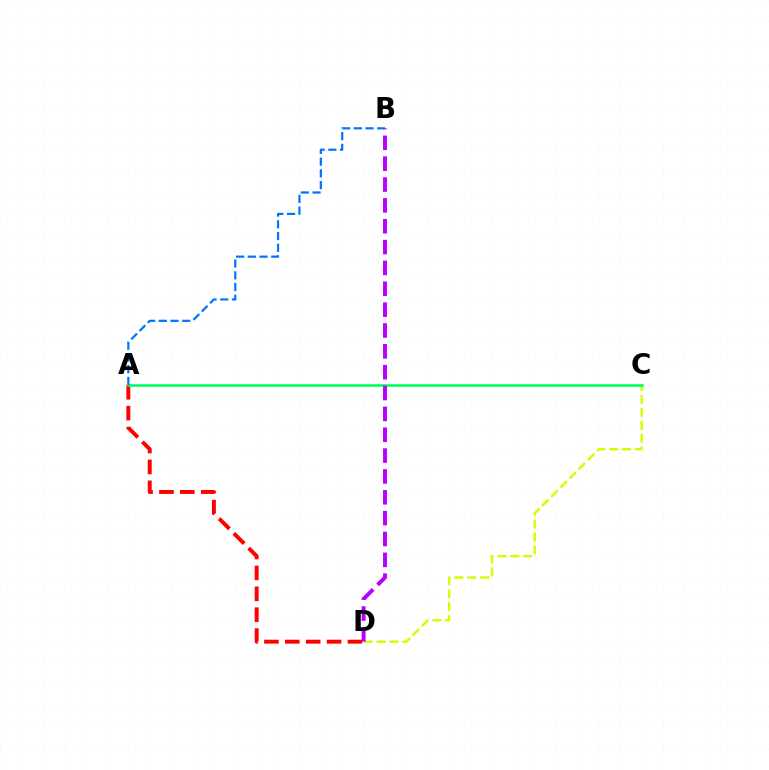{('A', 'D'): [{'color': '#ff0000', 'line_style': 'dashed', 'thickness': 2.84}], ('C', 'D'): [{'color': '#d1ff00', 'line_style': 'dashed', 'thickness': 1.76}], ('A', 'C'): [{'color': '#00ff5c', 'line_style': 'solid', 'thickness': 1.89}], ('A', 'B'): [{'color': '#0074ff', 'line_style': 'dashed', 'thickness': 1.59}], ('B', 'D'): [{'color': '#b900ff', 'line_style': 'dashed', 'thickness': 2.83}]}